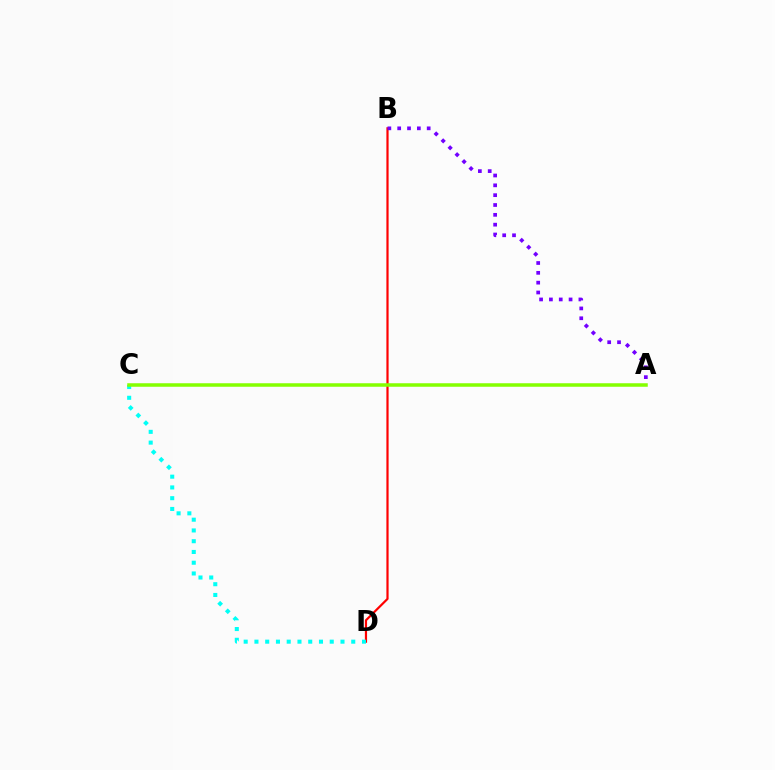{('B', 'D'): [{'color': '#ff0000', 'line_style': 'solid', 'thickness': 1.58}], ('A', 'B'): [{'color': '#7200ff', 'line_style': 'dotted', 'thickness': 2.67}], ('C', 'D'): [{'color': '#00fff6', 'line_style': 'dotted', 'thickness': 2.92}], ('A', 'C'): [{'color': '#84ff00', 'line_style': 'solid', 'thickness': 2.53}]}